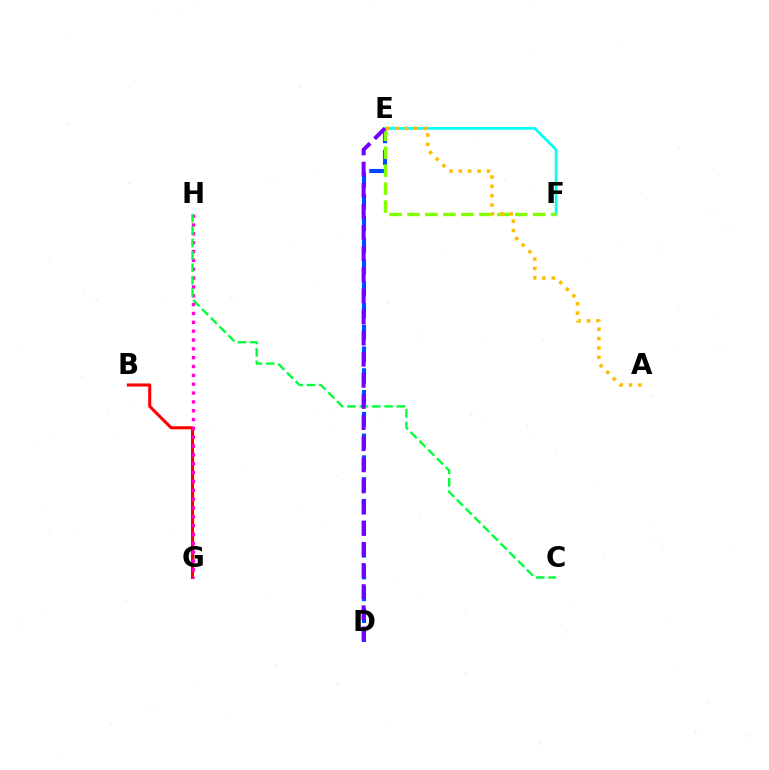{('E', 'F'): [{'color': '#00fff6', 'line_style': 'solid', 'thickness': 1.96}, {'color': '#84ff00', 'line_style': 'dashed', 'thickness': 2.44}], ('B', 'G'): [{'color': '#ff0000', 'line_style': 'solid', 'thickness': 2.21}], ('D', 'E'): [{'color': '#004bff', 'line_style': 'dashed', 'thickness': 2.96}, {'color': '#7200ff', 'line_style': 'dashed', 'thickness': 2.87}], ('G', 'H'): [{'color': '#ff00cf', 'line_style': 'dotted', 'thickness': 2.4}], ('C', 'H'): [{'color': '#00ff39', 'line_style': 'dashed', 'thickness': 1.68}], ('A', 'E'): [{'color': '#ffbd00', 'line_style': 'dotted', 'thickness': 2.54}]}